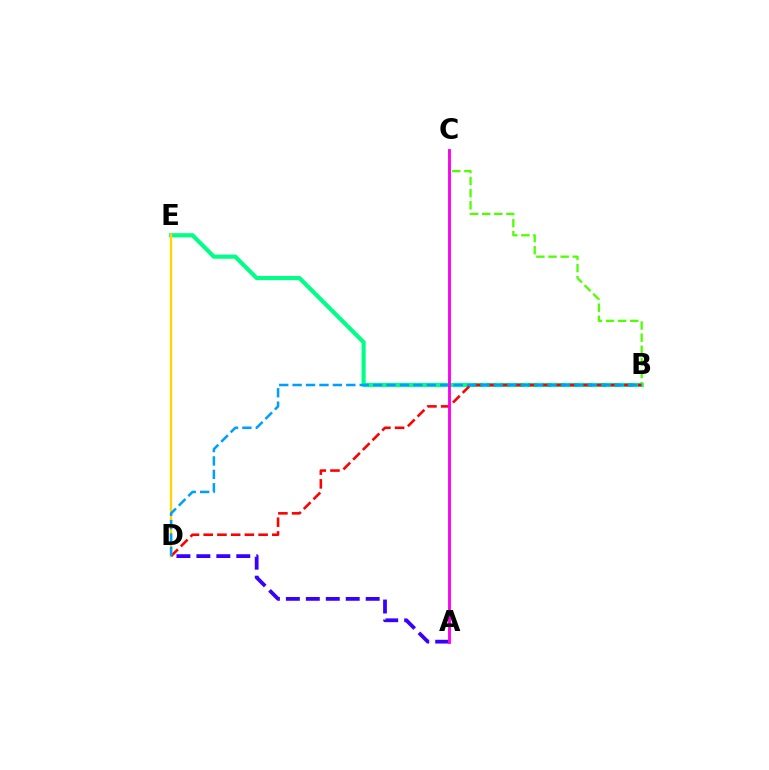{('B', 'E'): [{'color': '#00ff86', 'line_style': 'solid', 'thickness': 2.98}], ('D', 'E'): [{'color': '#ffd500', 'line_style': 'solid', 'thickness': 1.71}], ('B', 'C'): [{'color': '#4fff00', 'line_style': 'dashed', 'thickness': 1.65}], ('A', 'D'): [{'color': '#3700ff', 'line_style': 'dashed', 'thickness': 2.71}], ('B', 'D'): [{'color': '#ff0000', 'line_style': 'dashed', 'thickness': 1.86}, {'color': '#009eff', 'line_style': 'dashed', 'thickness': 1.82}], ('A', 'C'): [{'color': '#ff00ed', 'line_style': 'solid', 'thickness': 2.06}]}